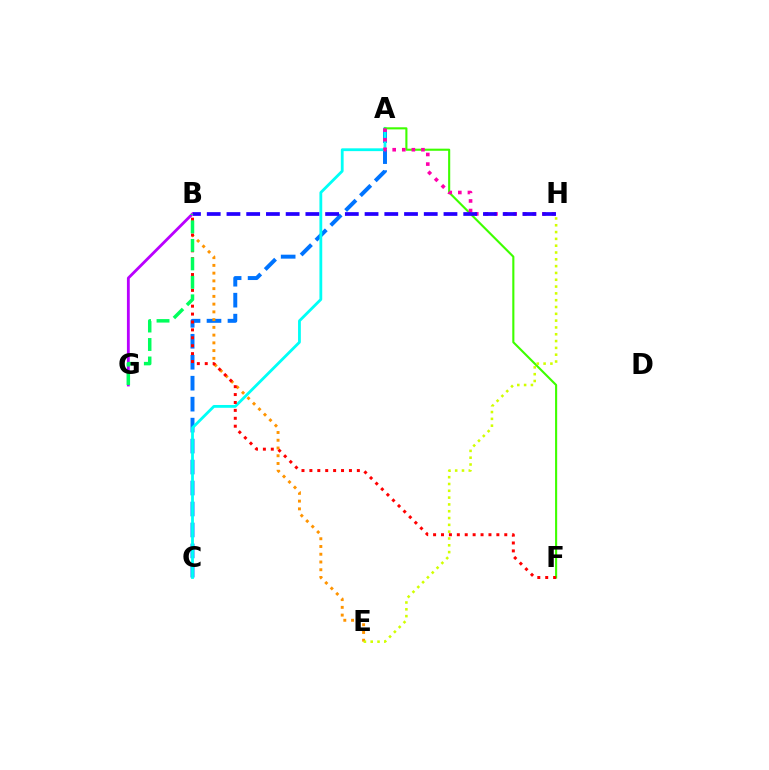{('A', 'C'): [{'color': '#0074ff', 'line_style': 'dashed', 'thickness': 2.85}, {'color': '#00fff6', 'line_style': 'solid', 'thickness': 2.02}], ('B', 'E'): [{'color': '#ff9400', 'line_style': 'dotted', 'thickness': 2.11}], ('B', 'G'): [{'color': '#b900ff', 'line_style': 'solid', 'thickness': 2.03}, {'color': '#00ff5c', 'line_style': 'dashed', 'thickness': 2.51}], ('A', 'F'): [{'color': '#3dff00', 'line_style': 'solid', 'thickness': 1.52}], ('A', 'H'): [{'color': '#ff00ac', 'line_style': 'dotted', 'thickness': 2.61}], ('B', 'F'): [{'color': '#ff0000', 'line_style': 'dotted', 'thickness': 2.15}], ('E', 'H'): [{'color': '#d1ff00', 'line_style': 'dotted', 'thickness': 1.85}], ('B', 'H'): [{'color': '#2500ff', 'line_style': 'dashed', 'thickness': 2.68}]}